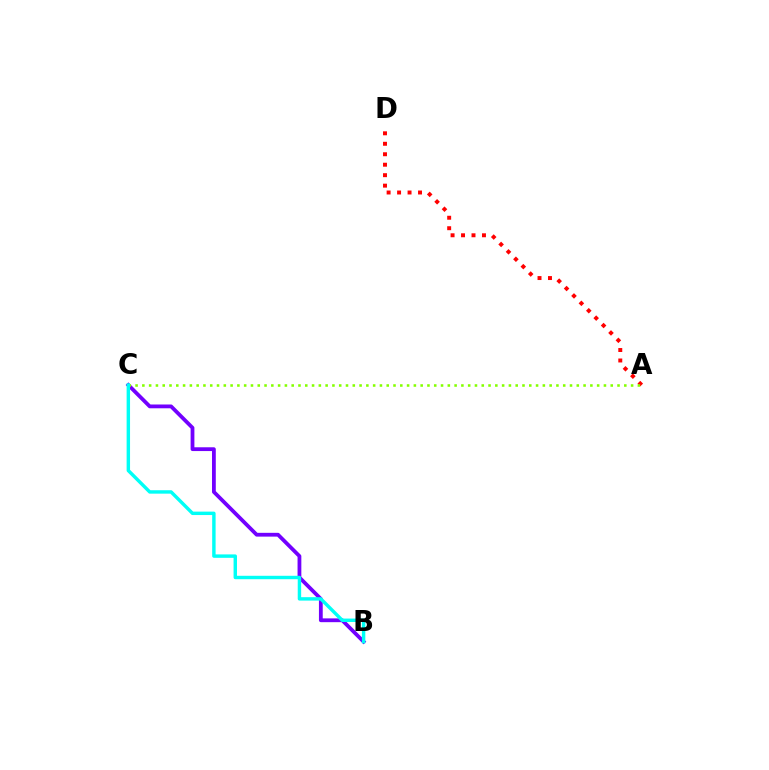{('B', 'C'): [{'color': '#7200ff', 'line_style': 'solid', 'thickness': 2.73}, {'color': '#00fff6', 'line_style': 'solid', 'thickness': 2.47}], ('A', 'D'): [{'color': '#ff0000', 'line_style': 'dotted', 'thickness': 2.84}], ('A', 'C'): [{'color': '#84ff00', 'line_style': 'dotted', 'thickness': 1.84}]}